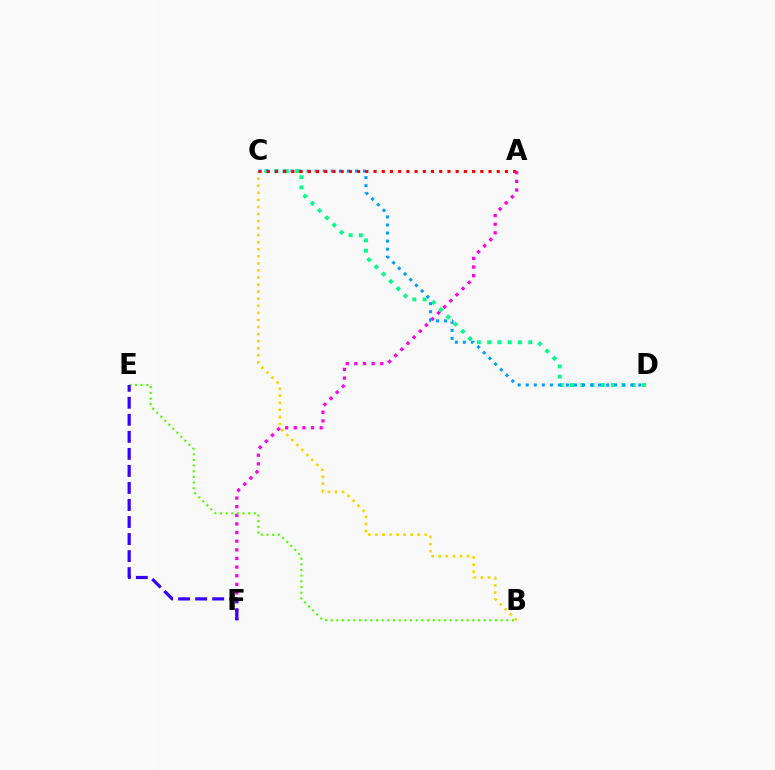{('A', 'F'): [{'color': '#ff00ed', 'line_style': 'dotted', 'thickness': 2.35}], ('B', 'E'): [{'color': '#4fff00', 'line_style': 'dotted', 'thickness': 1.54}], ('C', 'D'): [{'color': '#00ff86', 'line_style': 'dotted', 'thickness': 2.79}, {'color': '#009eff', 'line_style': 'dotted', 'thickness': 2.19}], ('B', 'C'): [{'color': '#ffd500', 'line_style': 'dotted', 'thickness': 1.92}], ('A', 'C'): [{'color': '#ff0000', 'line_style': 'dotted', 'thickness': 2.23}], ('E', 'F'): [{'color': '#3700ff', 'line_style': 'dashed', 'thickness': 2.31}]}